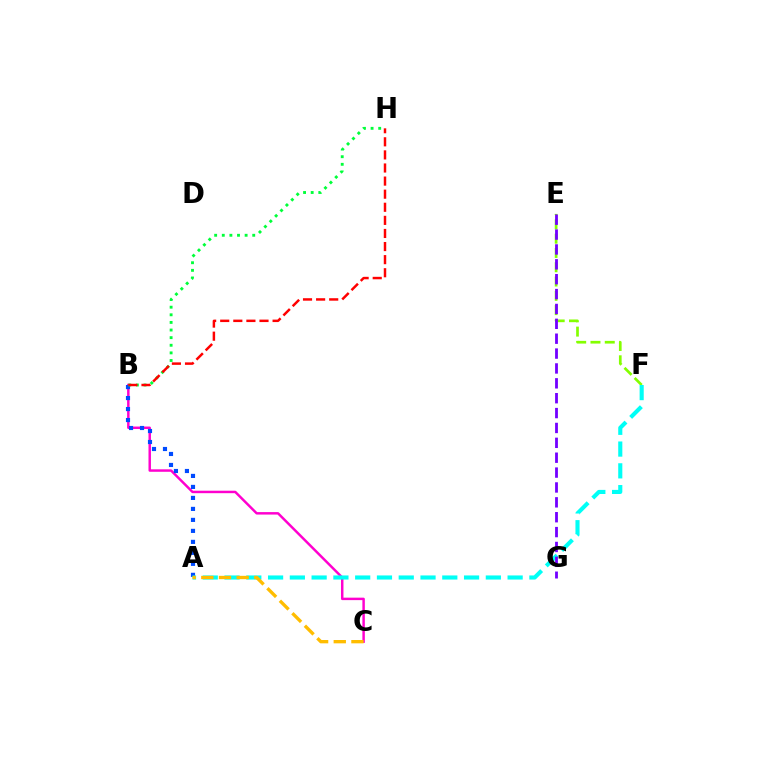{('B', 'C'): [{'color': '#ff00cf', 'line_style': 'solid', 'thickness': 1.78}], ('E', 'F'): [{'color': '#84ff00', 'line_style': 'dashed', 'thickness': 1.94}], ('A', 'B'): [{'color': '#004bff', 'line_style': 'dotted', 'thickness': 2.99}], ('A', 'F'): [{'color': '#00fff6', 'line_style': 'dashed', 'thickness': 2.96}], ('B', 'H'): [{'color': '#00ff39', 'line_style': 'dotted', 'thickness': 2.07}, {'color': '#ff0000', 'line_style': 'dashed', 'thickness': 1.78}], ('E', 'G'): [{'color': '#7200ff', 'line_style': 'dashed', 'thickness': 2.02}], ('A', 'C'): [{'color': '#ffbd00', 'line_style': 'dashed', 'thickness': 2.4}]}